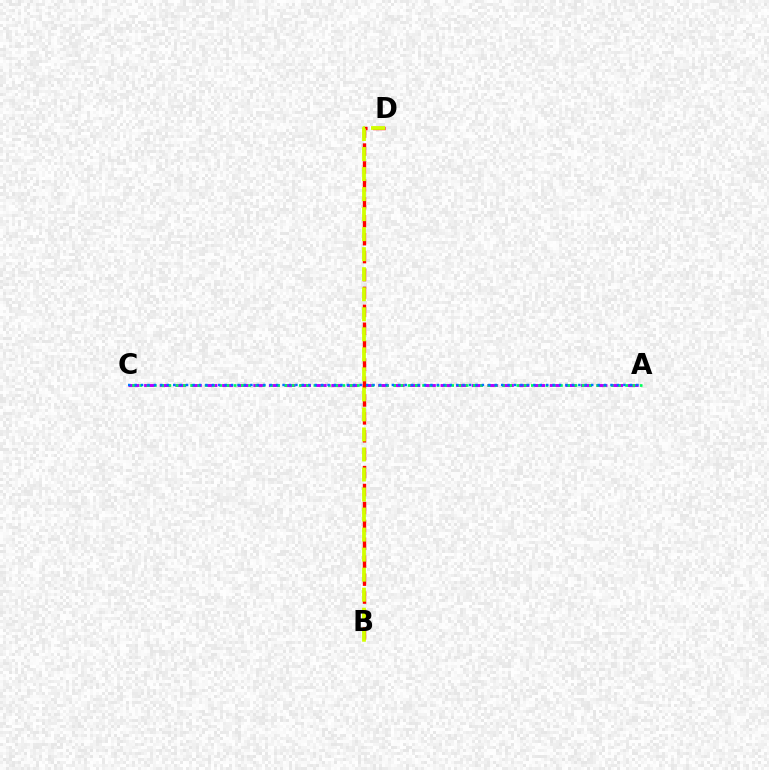{('A', 'C'): [{'color': '#b900ff', 'line_style': 'dashed', 'thickness': 2.12}, {'color': '#00ff5c', 'line_style': 'dotted', 'thickness': 1.97}, {'color': '#0074ff', 'line_style': 'dotted', 'thickness': 1.75}], ('B', 'D'): [{'color': '#ff0000', 'line_style': 'dashed', 'thickness': 2.43}, {'color': '#d1ff00', 'line_style': 'dashed', 'thickness': 2.72}]}